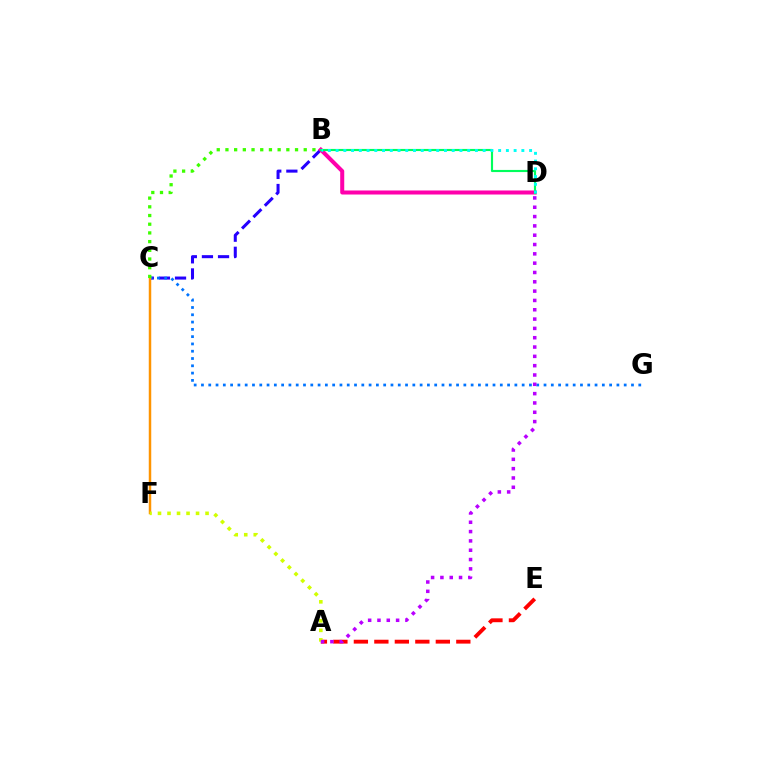{('B', 'C'): [{'color': '#2500ff', 'line_style': 'dashed', 'thickness': 2.19}, {'color': '#3dff00', 'line_style': 'dotted', 'thickness': 2.36}], ('C', 'G'): [{'color': '#0074ff', 'line_style': 'dotted', 'thickness': 1.98}], ('A', 'E'): [{'color': '#ff0000', 'line_style': 'dashed', 'thickness': 2.78}], ('B', 'D'): [{'color': '#ff00ac', 'line_style': 'solid', 'thickness': 2.9}, {'color': '#00ff5c', 'line_style': 'solid', 'thickness': 1.54}, {'color': '#00fff6', 'line_style': 'dotted', 'thickness': 2.1}], ('C', 'F'): [{'color': '#ff9400', 'line_style': 'solid', 'thickness': 1.79}], ('A', 'F'): [{'color': '#d1ff00', 'line_style': 'dotted', 'thickness': 2.58}], ('A', 'D'): [{'color': '#b900ff', 'line_style': 'dotted', 'thickness': 2.53}]}